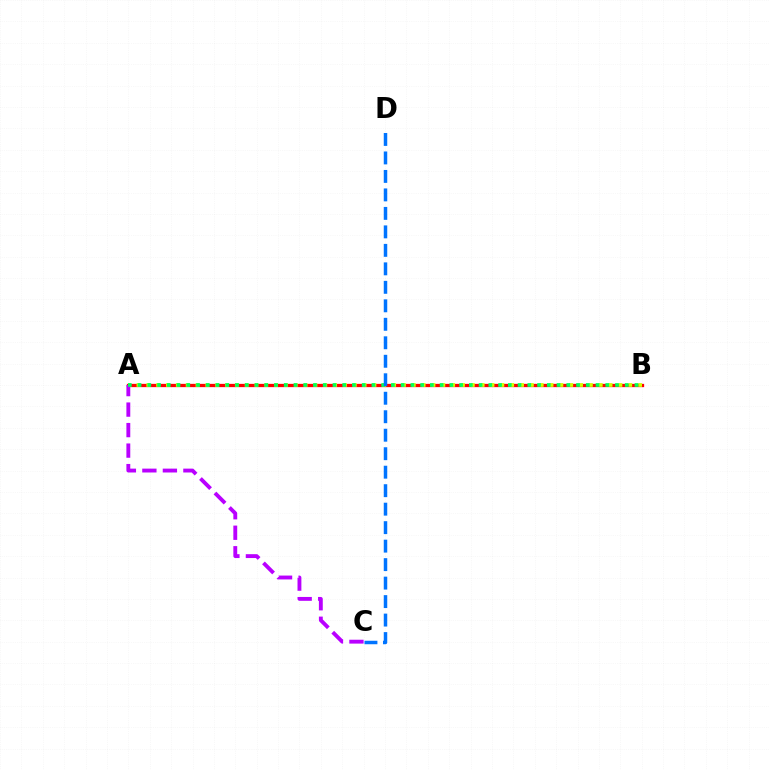{('A', 'B'): [{'color': '#ff0000', 'line_style': 'solid', 'thickness': 2.36}, {'color': '#d1ff00', 'line_style': 'dotted', 'thickness': 2.67}, {'color': '#00ff5c', 'line_style': 'dotted', 'thickness': 2.65}], ('A', 'C'): [{'color': '#b900ff', 'line_style': 'dashed', 'thickness': 2.79}], ('C', 'D'): [{'color': '#0074ff', 'line_style': 'dashed', 'thickness': 2.51}]}